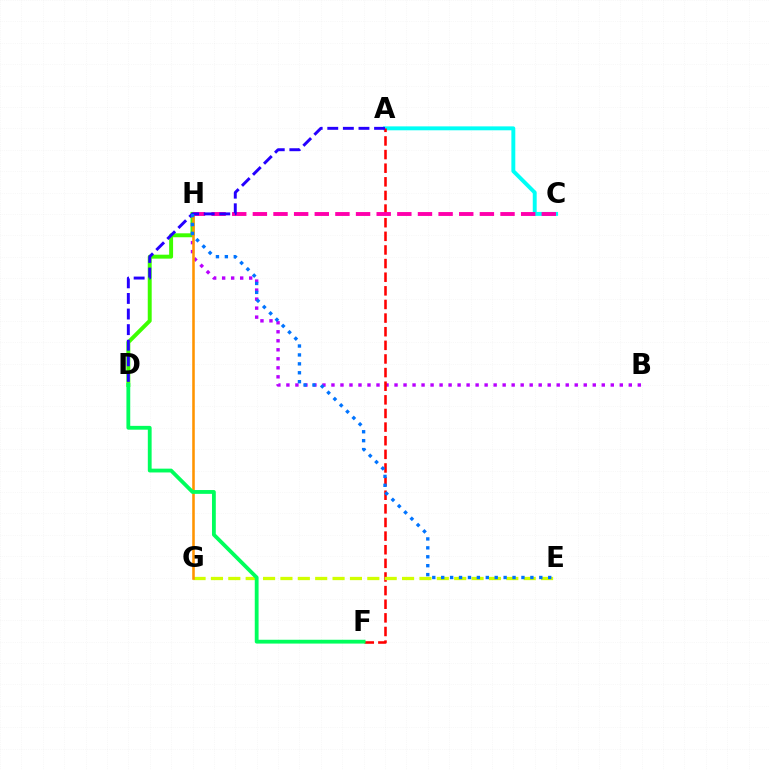{('D', 'H'): [{'color': '#3dff00', 'line_style': 'solid', 'thickness': 2.84}], ('B', 'H'): [{'color': '#b900ff', 'line_style': 'dotted', 'thickness': 2.45}], ('A', 'C'): [{'color': '#00fff6', 'line_style': 'solid', 'thickness': 2.82}], ('A', 'F'): [{'color': '#ff0000', 'line_style': 'dashed', 'thickness': 1.85}], ('E', 'G'): [{'color': '#d1ff00', 'line_style': 'dashed', 'thickness': 2.36}], ('G', 'H'): [{'color': '#ff9400', 'line_style': 'solid', 'thickness': 1.85}], ('C', 'H'): [{'color': '#ff00ac', 'line_style': 'dashed', 'thickness': 2.8}], ('A', 'D'): [{'color': '#2500ff', 'line_style': 'dashed', 'thickness': 2.12}], ('D', 'F'): [{'color': '#00ff5c', 'line_style': 'solid', 'thickness': 2.74}], ('E', 'H'): [{'color': '#0074ff', 'line_style': 'dotted', 'thickness': 2.42}]}